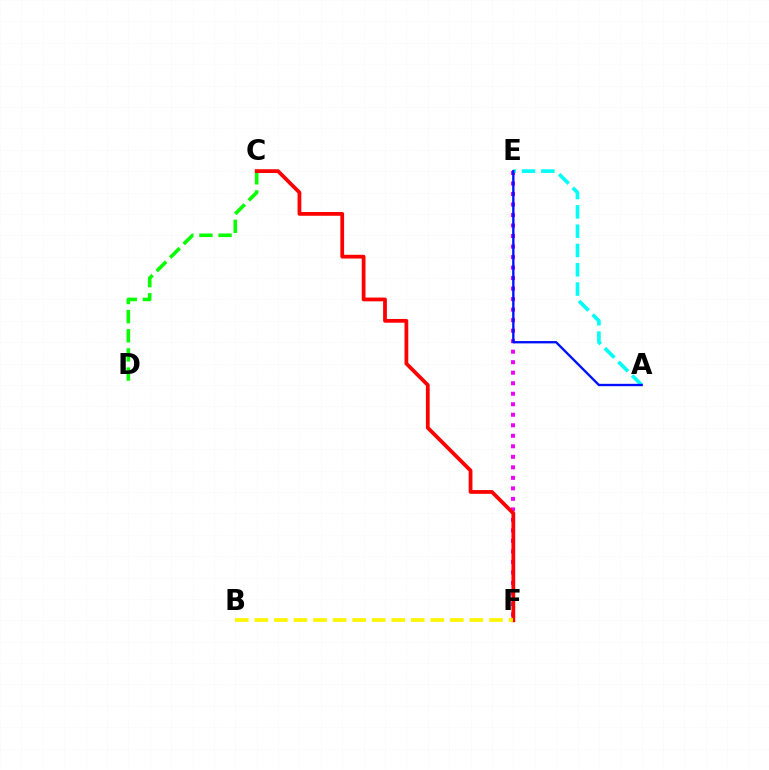{('C', 'D'): [{'color': '#08ff00', 'line_style': 'dashed', 'thickness': 2.6}], ('E', 'F'): [{'color': '#ee00ff', 'line_style': 'dotted', 'thickness': 2.86}], ('C', 'F'): [{'color': '#ff0000', 'line_style': 'solid', 'thickness': 2.71}], ('A', 'E'): [{'color': '#00fff6', 'line_style': 'dashed', 'thickness': 2.62}, {'color': '#0010ff', 'line_style': 'solid', 'thickness': 1.69}], ('B', 'F'): [{'color': '#fcf500', 'line_style': 'dashed', 'thickness': 2.66}]}